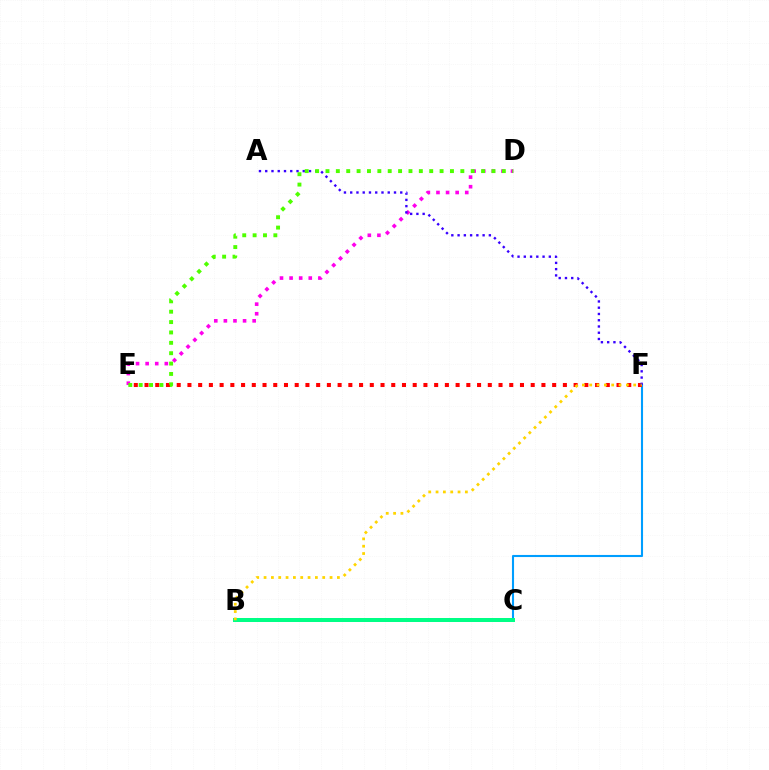{('C', 'F'): [{'color': '#009eff', 'line_style': 'solid', 'thickness': 1.51}], ('B', 'C'): [{'color': '#00ff86', 'line_style': 'solid', 'thickness': 2.88}], ('E', 'F'): [{'color': '#ff0000', 'line_style': 'dotted', 'thickness': 2.91}], ('D', 'E'): [{'color': '#ff00ed', 'line_style': 'dotted', 'thickness': 2.61}, {'color': '#4fff00', 'line_style': 'dotted', 'thickness': 2.82}], ('A', 'F'): [{'color': '#3700ff', 'line_style': 'dotted', 'thickness': 1.7}], ('B', 'F'): [{'color': '#ffd500', 'line_style': 'dotted', 'thickness': 1.99}]}